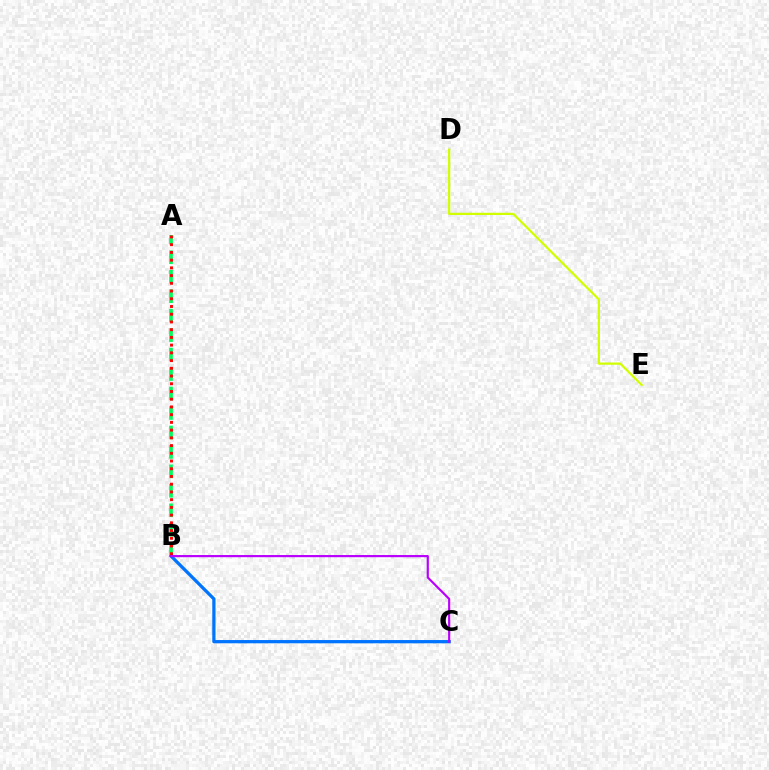{('A', 'B'): [{'color': '#00ff5c', 'line_style': 'dashed', 'thickness': 2.64}, {'color': '#ff0000', 'line_style': 'dotted', 'thickness': 2.1}], ('B', 'C'): [{'color': '#0074ff', 'line_style': 'solid', 'thickness': 2.34}, {'color': '#b900ff', 'line_style': 'solid', 'thickness': 1.56}], ('D', 'E'): [{'color': '#d1ff00', 'line_style': 'solid', 'thickness': 1.61}]}